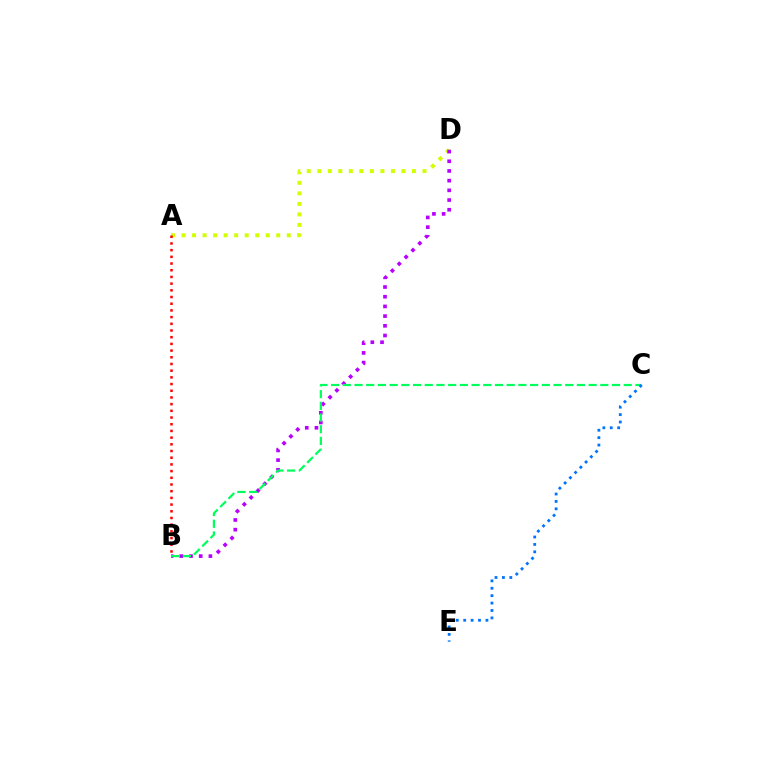{('A', 'D'): [{'color': '#d1ff00', 'line_style': 'dotted', 'thickness': 2.86}], ('B', 'D'): [{'color': '#b900ff', 'line_style': 'dotted', 'thickness': 2.63}], ('A', 'B'): [{'color': '#ff0000', 'line_style': 'dotted', 'thickness': 1.82}], ('B', 'C'): [{'color': '#00ff5c', 'line_style': 'dashed', 'thickness': 1.59}], ('C', 'E'): [{'color': '#0074ff', 'line_style': 'dotted', 'thickness': 2.01}]}